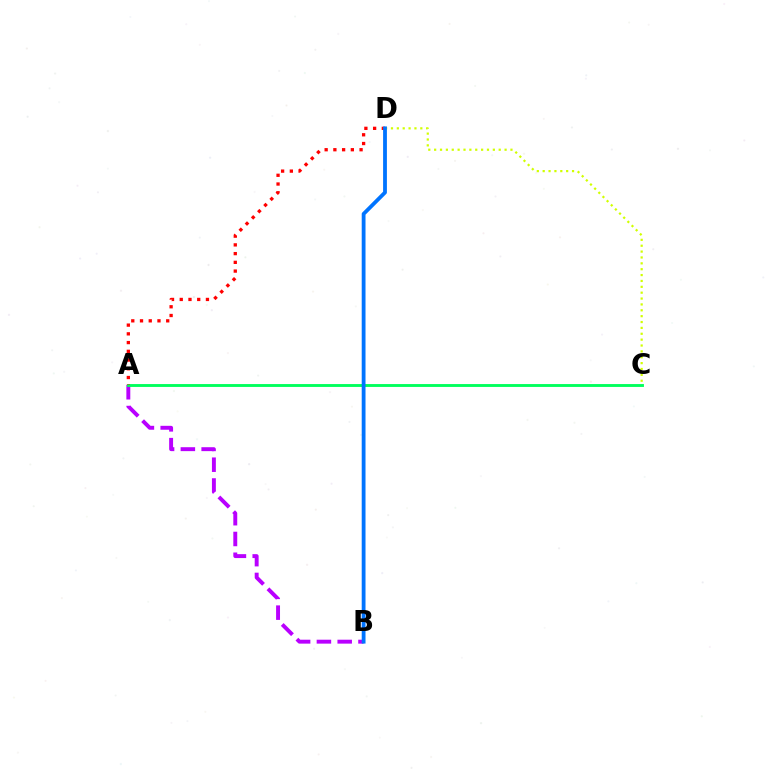{('A', 'B'): [{'color': '#b900ff', 'line_style': 'dashed', 'thickness': 2.82}], ('C', 'D'): [{'color': '#d1ff00', 'line_style': 'dotted', 'thickness': 1.59}], ('A', 'C'): [{'color': '#00ff5c', 'line_style': 'solid', 'thickness': 2.07}], ('A', 'D'): [{'color': '#ff0000', 'line_style': 'dotted', 'thickness': 2.37}], ('B', 'D'): [{'color': '#0074ff', 'line_style': 'solid', 'thickness': 2.74}]}